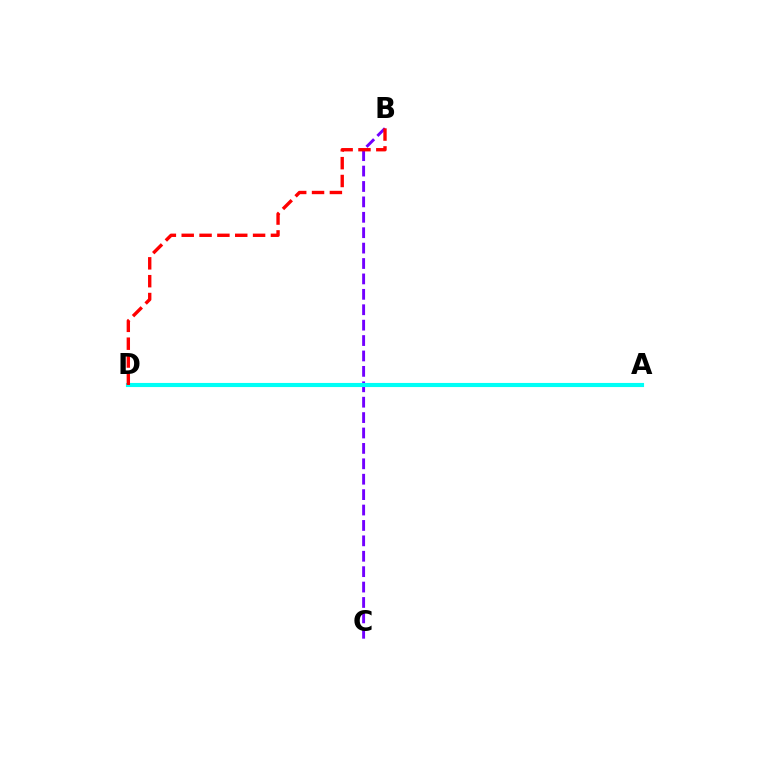{('B', 'C'): [{'color': '#7200ff', 'line_style': 'dashed', 'thickness': 2.09}], ('A', 'D'): [{'color': '#84ff00', 'line_style': 'dashed', 'thickness': 1.89}, {'color': '#00fff6', 'line_style': 'solid', 'thickness': 2.96}], ('B', 'D'): [{'color': '#ff0000', 'line_style': 'dashed', 'thickness': 2.42}]}